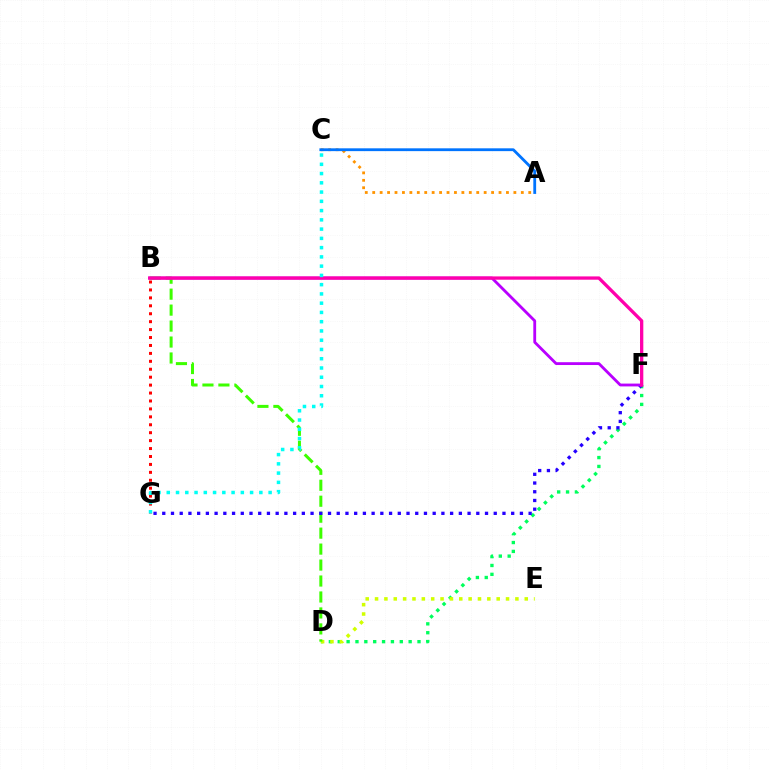{('D', 'F'): [{'color': '#00ff5c', 'line_style': 'dotted', 'thickness': 2.41}], ('D', 'E'): [{'color': '#d1ff00', 'line_style': 'dotted', 'thickness': 2.54}], ('B', 'D'): [{'color': '#3dff00', 'line_style': 'dashed', 'thickness': 2.17}], ('F', 'G'): [{'color': '#2500ff', 'line_style': 'dotted', 'thickness': 2.37}], ('B', 'F'): [{'color': '#b900ff', 'line_style': 'solid', 'thickness': 2.03}, {'color': '#ff00ac', 'line_style': 'solid', 'thickness': 2.37}], ('A', 'C'): [{'color': '#ff9400', 'line_style': 'dotted', 'thickness': 2.02}, {'color': '#0074ff', 'line_style': 'solid', 'thickness': 2.03}], ('B', 'G'): [{'color': '#ff0000', 'line_style': 'dotted', 'thickness': 2.15}], ('C', 'G'): [{'color': '#00fff6', 'line_style': 'dotted', 'thickness': 2.52}]}